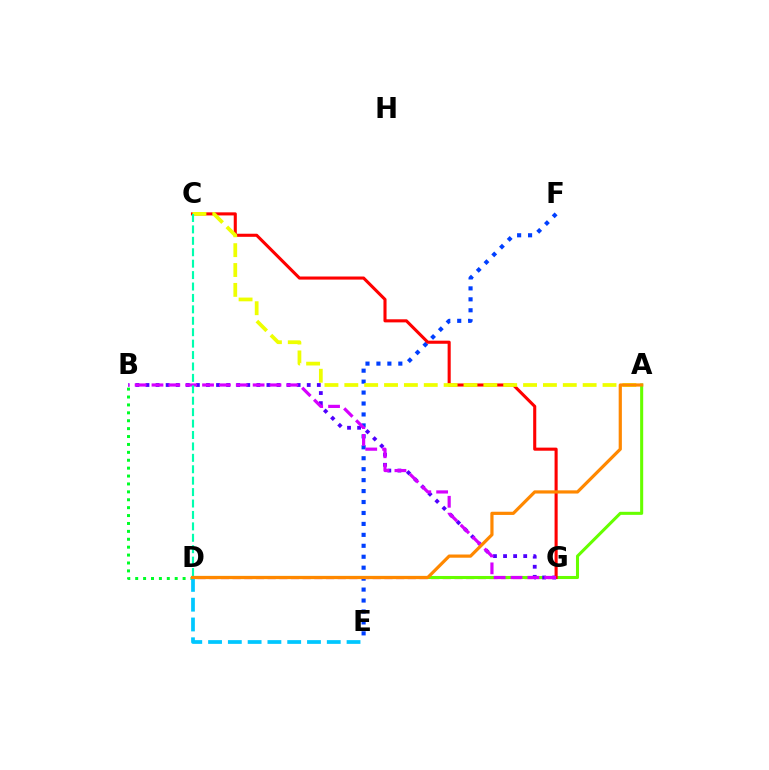{('D', 'G'): [{'color': '#ff00a0', 'line_style': 'dashed', 'thickness': 1.59}], ('B', 'D'): [{'color': '#00ff27', 'line_style': 'dotted', 'thickness': 2.15}], ('A', 'D'): [{'color': '#66ff00', 'line_style': 'solid', 'thickness': 2.2}, {'color': '#ff8800', 'line_style': 'solid', 'thickness': 2.3}], ('E', 'F'): [{'color': '#003fff', 'line_style': 'dotted', 'thickness': 2.97}], ('B', 'G'): [{'color': '#4f00ff', 'line_style': 'dotted', 'thickness': 2.74}, {'color': '#d600ff', 'line_style': 'dashed', 'thickness': 2.29}], ('C', 'G'): [{'color': '#ff0000', 'line_style': 'solid', 'thickness': 2.22}], ('D', 'E'): [{'color': '#00c7ff', 'line_style': 'dashed', 'thickness': 2.69}], ('A', 'C'): [{'color': '#eeff00', 'line_style': 'dashed', 'thickness': 2.7}], ('C', 'D'): [{'color': '#00ffaf', 'line_style': 'dashed', 'thickness': 1.55}]}